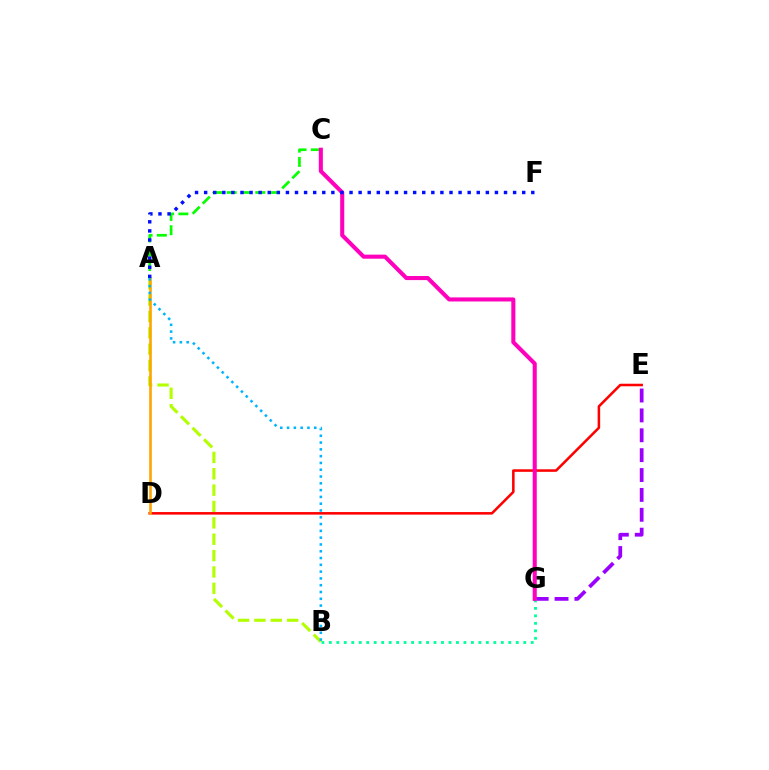{('A', 'C'): [{'color': '#08ff00', 'line_style': 'dashed', 'thickness': 1.94}], ('A', 'B'): [{'color': '#b3ff00', 'line_style': 'dashed', 'thickness': 2.22}, {'color': '#00b5ff', 'line_style': 'dotted', 'thickness': 1.85}], ('D', 'E'): [{'color': '#ff0000', 'line_style': 'solid', 'thickness': 1.83}], ('E', 'G'): [{'color': '#9b00ff', 'line_style': 'dashed', 'thickness': 2.7}], ('A', 'D'): [{'color': '#ffa500', 'line_style': 'solid', 'thickness': 1.89}], ('B', 'G'): [{'color': '#00ff9d', 'line_style': 'dotted', 'thickness': 2.03}], ('C', 'G'): [{'color': '#ff00bd', 'line_style': 'solid', 'thickness': 2.93}], ('A', 'F'): [{'color': '#0010ff', 'line_style': 'dotted', 'thickness': 2.47}]}